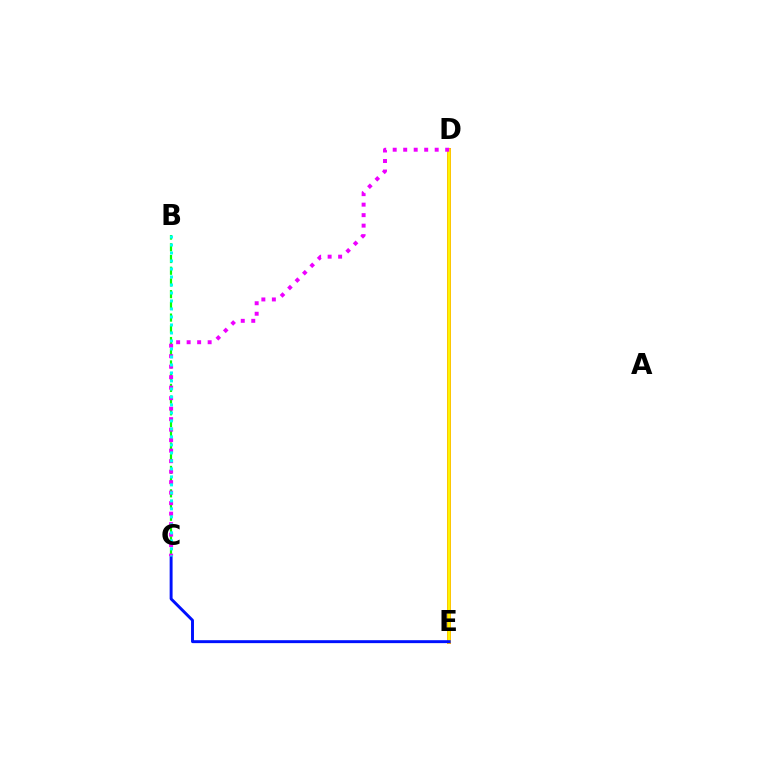{('D', 'E'): [{'color': '#ff0000', 'line_style': 'solid', 'thickness': 2.75}, {'color': '#fcf500', 'line_style': 'solid', 'thickness': 2.58}], ('B', 'C'): [{'color': '#08ff00', 'line_style': 'dashed', 'thickness': 1.59}, {'color': '#00fff6', 'line_style': 'dotted', 'thickness': 2.17}], ('C', 'E'): [{'color': '#0010ff', 'line_style': 'solid', 'thickness': 2.11}], ('C', 'D'): [{'color': '#ee00ff', 'line_style': 'dotted', 'thickness': 2.85}]}